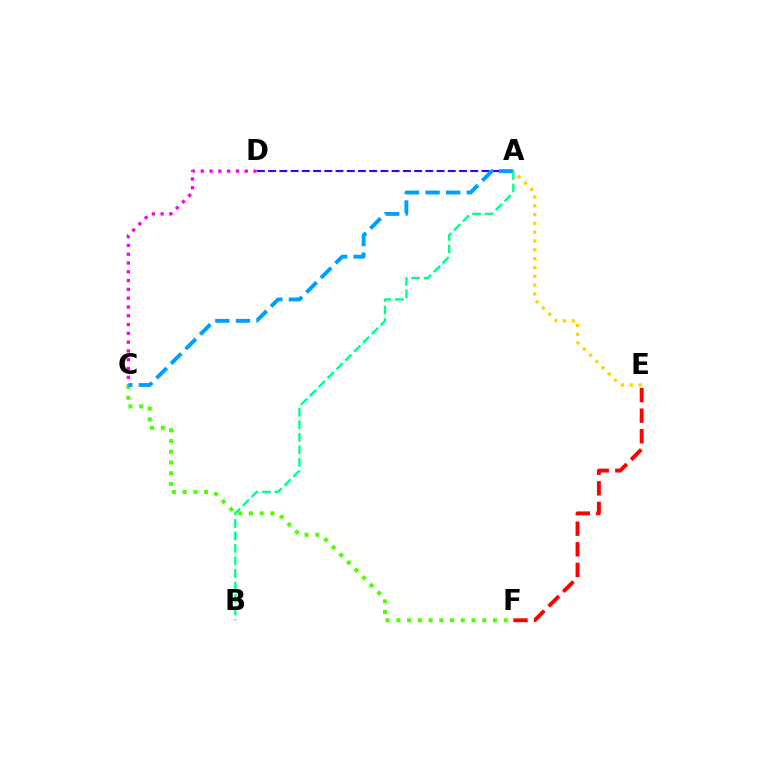{('C', 'F'): [{'color': '#4fff00', 'line_style': 'dotted', 'thickness': 2.92}], ('E', 'F'): [{'color': '#ff0000', 'line_style': 'dashed', 'thickness': 2.8}], ('A', 'E'): [{'color': '#ffd500', 'line_style': 'dotted', 'thickness': 2.4}], ('C', 'D'): [{'color': '#ff00ed', 'line_style': 'dotted', 'thickness': 2.39}], ('A', 'D'): [{'color': '#3700ff', 'line_style': 'dashed', 'thickness': 1.53}], ('A', 'C'): [{'color': '#009eff', 'line_style': 'dashed', 'thickness': 2.8}], ('A', 'B'): [{'color': '#00ff86', 'line_style': 'dashed', 'thickness': 1.7}]}